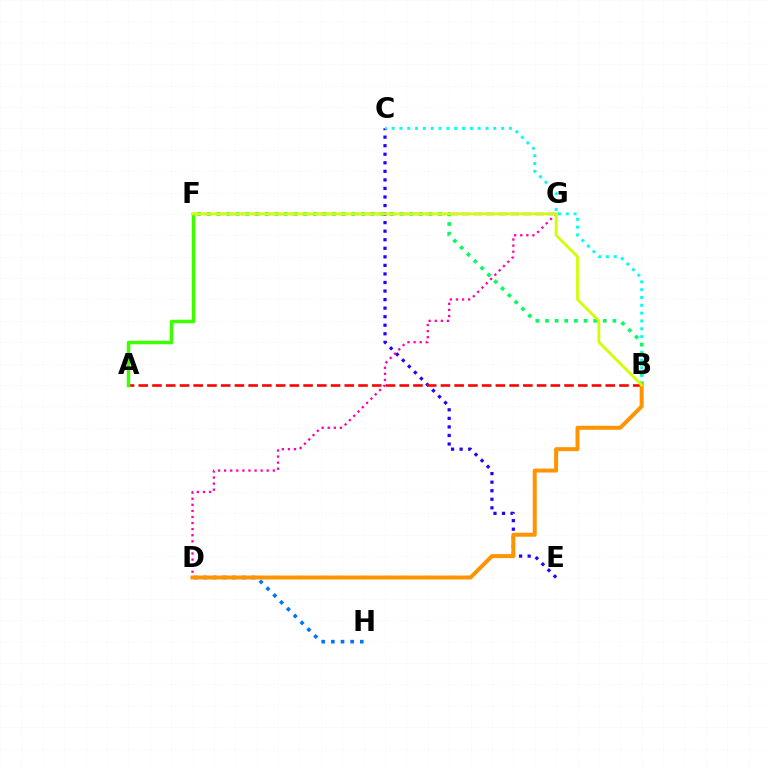{('C', 'E'): [{'color': '#2500ff', 'line_style': 'dotted', 'thickness': 2.32}], ('B', 'C'): [{'color': '#00fff6', 'line_style': 'dotted', 'thickness': 2.13}], ('F', 'G'): [{'color': '#b900ff', 'line_style': 'dashed', 'thickness': 1.67}], ('D', 'H'): [{'color': '#0074ff', 'line_style': 'dotted', 'thickness': 2.62}], ('A', 'B'): [{'color': '#ff0000', 'line_style': 'dashed', 'thickness': 1.87}], ('B', 'F'): [{'color': '#00ff5c', 'line_style': 'dotted', 'thickness': 2.62}, {'color': '#d1ff00', 'line_style': 'solid', 'thickness': 2.01}], ('A', 'F'): [{'color': '#3dff00', 'line_style': 'solid', 'thickness': 2.51}], ('D', 'G'): [{'color': '#ff00ac', 'line_style': 'dotted', 'thickness': 1.65}], ('B', 'D'): [{'color': '#ff9400', 'line_style': 'solid', 'thickness': 2.87}]}